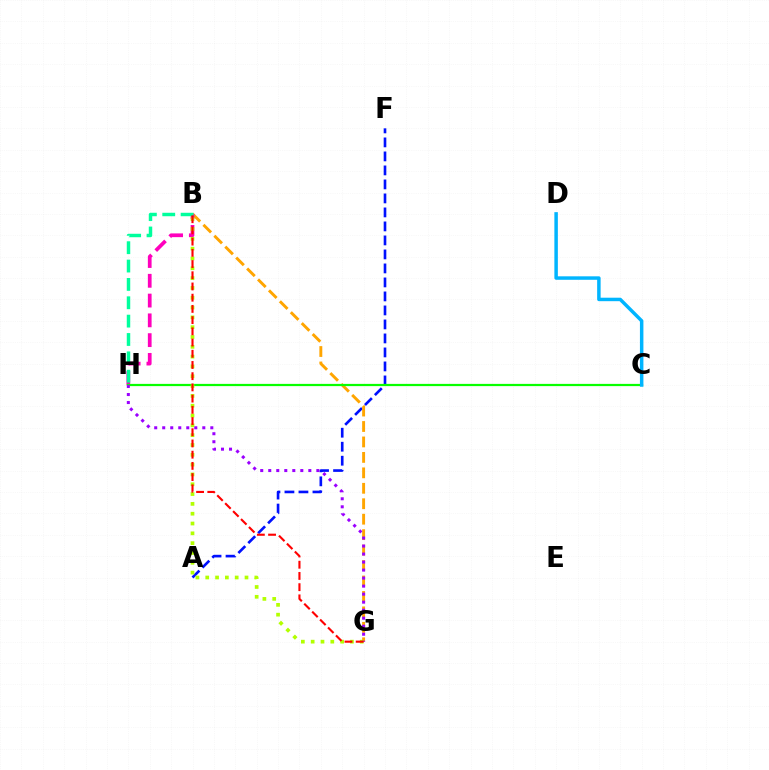{('A', 'F'): [{'color': '#0010ff', 'line_style': 'dashed', 'thickness': 1.9}], ('B', 'G'): [{'color': '#ffa500', 'line_style': 'dashed', 'thickness': 2.1}, {'color': '#b3ff00', 'line_style': 'dotted', 'thickness': 2.67}, {'color': '#ff0000', 'line_style': 'dashed', 'thickness': 1.52}], ('B', 'H'): [{'color': '#ff00bd', 'line_style': 'dashed', 'thickness': 2.69}, {'color': '#00ff9d', 'line_style': 'dashed', 'thickness': 2.49}], ('C', 'H'): [{'color': '#08ff00', 'line_style': 'solid', 'thickness': 1.61}], ('G', 'H'): [{'color': '#9b00ff', 'line_style': 'dotted', 'thickness': 2.18}], ('C', 'D'): [{'color': '#00b5ff', 'line_style': 'solid', 'thickness': 2.5}]}